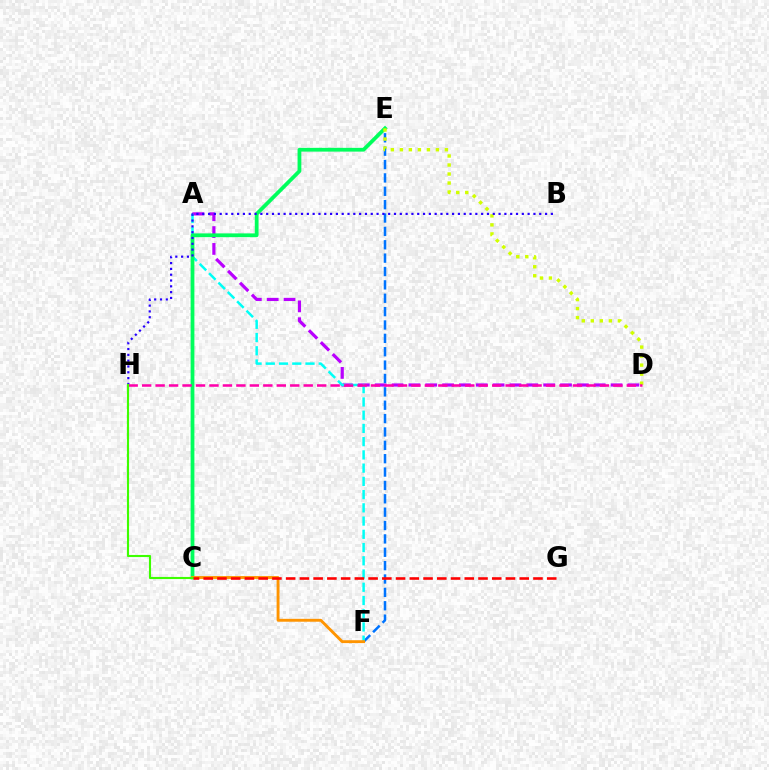{('A', 'D'): [{'color': '#b900ff', 'line_style': 'dashed', 'thickness': 2.29}], ('E', 'F'): [{'color': '#0074ff', 'line_style': 'dashed', 'thickness': 1.82}], ('A', 'F'): [{'color': '#00fff6', 'line_style': 'dashed', 'thickness': 1.8}], ('C', 'E'): [{'color': '#00ff5c', 'line_style': 'solid', 'thickness': 2.72}], ('C', 'F'): [{'color': '#ff9400', 'line_style': 'solid', 'thickness': 2.07}], ('D', 'E'): [{'color': '#d1ff00', 'line_style': 'dotted', 'thickness': 2.45}], ('B', 'H'): [{'color': '#2500ff', 'line_style': 'dotted', 'thickness': 1.58}], ('D', 'H'): [{'color': '#ff00ac', 'line_style': 'dashed', 'thickness': 1.83}], ('C', 'H'): [{'color': '#3dff00', 'line_style': 'solid', 'thickness': 1.53}], ('C', 'G'): [{'color': '#ff0000', 'line_style': 'dashed', 'thickness': 1.87}]}